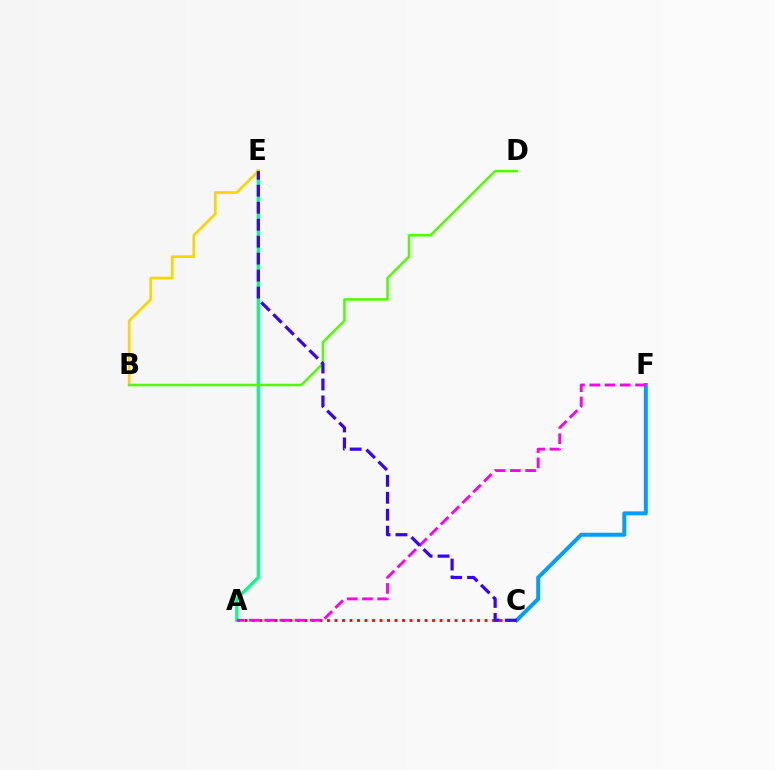{('A', 'C'): [{'color': '#ff0000', 'line_style': 'dotted', 'thickness': 2.04}], ('A', 'E'): [{'color': '#00ff86', 'line_style': 'solid', 'thickness': 2.34}], ('B', 'E'): [{'color': '#ffd500', 'line_style': 'solid', 'thickness': 1.98}], ('B', 'D'): [{'color': '#4fff00', 'line_style': 'solid', 'thickness': 1.84}], ('C', 'F'): [{'color': '#009eff', 'line_style': 'solid', 'thickness': 2.86}], ('A', 'F'): [{'color': '#ff00ed', 'line_style': 'dashed', 'thickness': 2.07}], ('C', 'E'): [{'color': '#3700ff', 'line_style': 'dashed', 'thickness': 2.31}]}